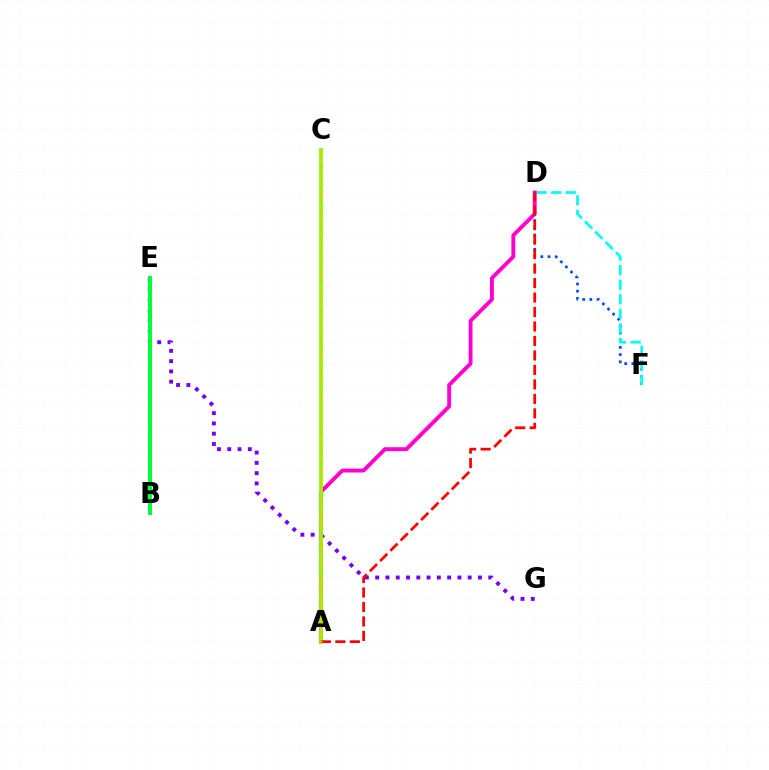{('E', 'G'): [{'color': '#7200ff', 'line_style': 'dotted', 'thickness': 2.79}], ('D', 'F'): [{'color': '#004bff', 'line_style': 'dotted', 'thickness': 1.96}, {'color': '#00fff6', 'line_style': 'dashed', 'thickness': 1.98}], ('A', 'D'): [{'color': '#ff00cf', 'line_style': 'solid', 'thickness': 2.79}, {'color': '#ff0000', 'line_style': 'dashed', 'thickness': 1.97}], ('B', 'E'): [{'color': '#00ff39', 'line_style': 'solid', 'thickness': 2.91}], ('A', 'C'): [{'color': '#84ff00', 'line_style': 'solid', 'thickness': 2.73}, {'color': '#ffbd00', 'line_style': 'dotted', 'thickness': 1.96}]}